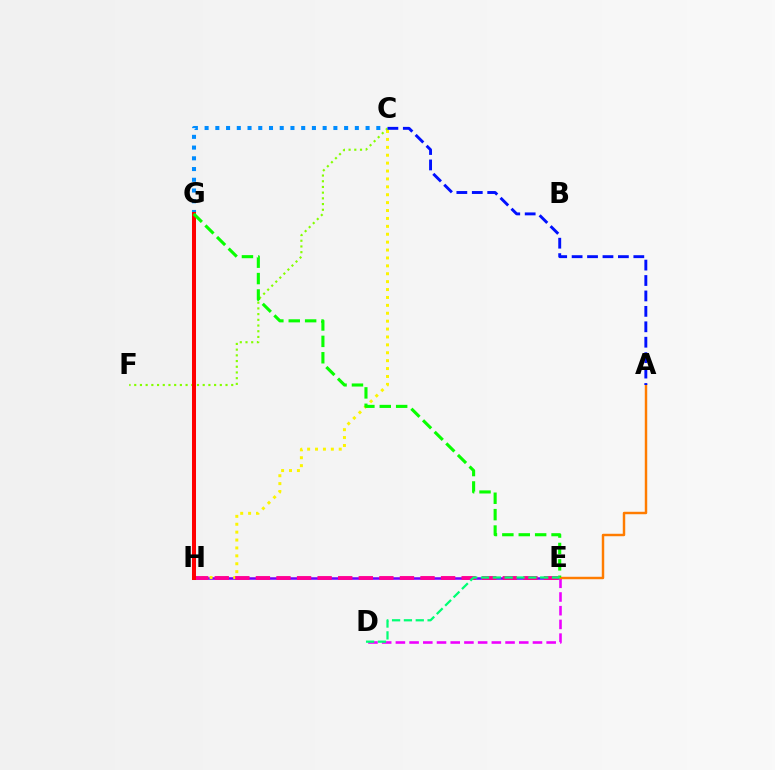{('E', 'H'): [{'color': '#7200ff', 'line_style': 'solid', 'thickness': 1.82}, {'color': '#ff0094', 'line_style': 'dashed', 'thickness': 2.8}], ('D', 'E'): [{'color': '#ee00ff', 'line_style': 'dashed', 'thickness': 1.86}, {'color': '#00ff74', 'line_style': 'dashed', 'thickness': 1.61}], ('C', 'G'): [{'color': '#008cff', 'line_style': 'dotted', 'thickness': 2.92}], ('C', 'H'): [{'color': '#fcf500', 'line_style': 'dotted', 'thickness': 2.15}], ('A', 'E'): [{'color': '#ff7c00', 'line_style': 'solid', 'thickness': 1.77}], ('C', 'F'): [{'color': '#84ff00', 'line_style': 'dotted', 'thickness': 1.55}], ('G', 'H'): [{'color': '#00fff6', 'line_style': 'solid', 'thickness': 1.94}, {'color': '#ff0000', 'line_style': 'solid', 'thickness': 2.89}], ('A', 'C'): [{'color': '#0010ff', 'line_style': 'dashed', 'thickness': 2.1}], ('E', 'G'): [{'color': '#08ff00', 'line_style': 'dashed', 'thickness': 2.23}]}